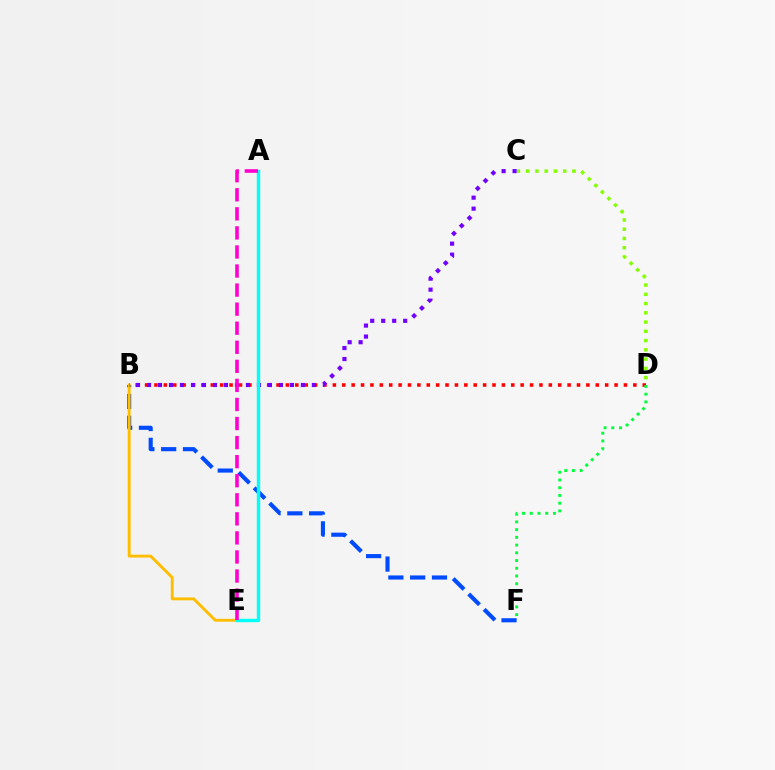{('B', 'F'): [{'color': '#004bff', 'line_style': 'dashed', 'thickness': 2.96}], ('B', 'E'): [{'color': '#ffbd00', 'line_style': 'solid', 'thickness': 2.07}], ('C', 'D'): [{'color': '#84ff00', 'line_style': 'dotted', 'thickness': 2.51}], ('B', 'D'): [{'color': '#ff0000', 'line_style': 'dotted', 'thickness': 2.55}], ('B', 'C'): [{'color': '#7200ff', 'line_style': 'dotted', 'thickness': 2.99}], ('A', 'E'): [{'color': '#00fff6', 'line_style': 'solid', 'thickness': 2.45}, {'color': '#ff00cf', 'line_style': 'dashed', 'thickness': 2.59}], ('D', 'F'): [{'color': '#00ff39', 'line_style': 'dotted', 'thickness': 2.1}]}